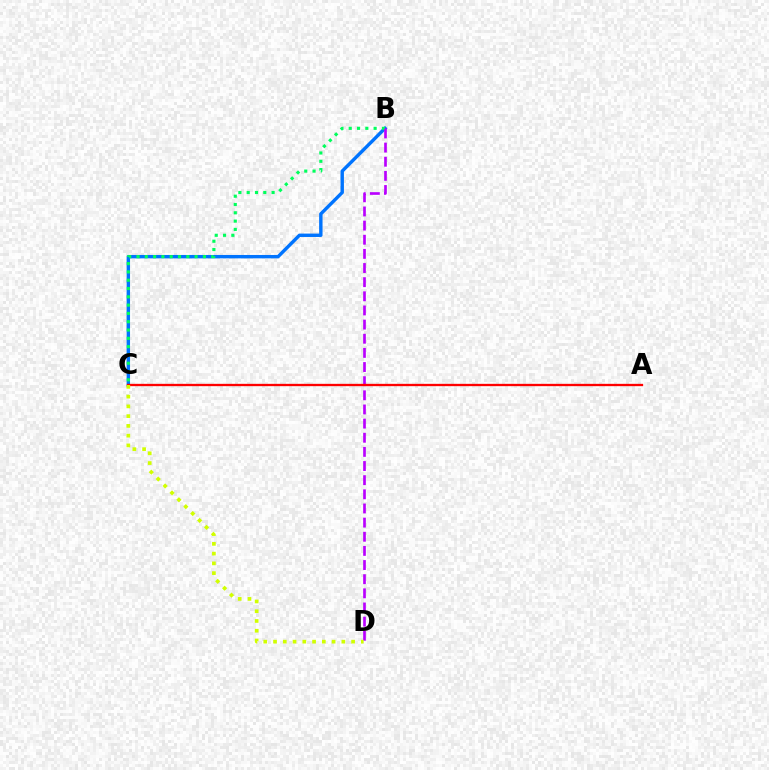{('B', 'C'): [{'color': '#0074ff', 'line_style': 'solid', 'thickness': 2.45}, {'color': '#00ff5c', 'line_style': 'dotted', 'thickness': 2.26}], ('B', 'D'): [{'color': '#b900ff', 'line_style': 'dashed', 'thickness': 1.92}], ('A', 'C'): [{'color': '#ff0000', 'line_style': 'solid', 'thickness': 1.67}], ('C', 'D'): [{'color': '#d1ff00', 'line_style': 'dotted', 'thickness': 2.65}]}